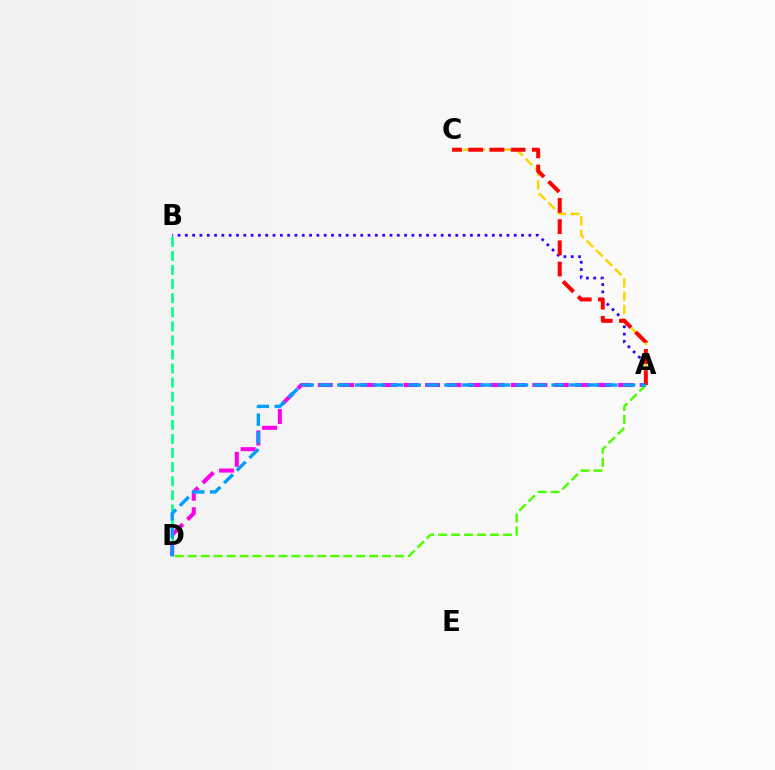{('B', 'D'): [{'color': '#00ff86', 'line_style': 'dashed', 'thickness': 1.91}], ('A', 'B'): [{'color': '#3700ff', 'line_style': 'dotted', 'thickness': 1.99}], ('A', 'D'): [{'color': '#ff00ed', 'line_style': 'dashed', 'thickness': 2.92}, {'color': '#4fff00', 'line_style': 'dashed', 'thickness': 1.76}, {'color': '#009eff', 'line_style': 'dashed', 'thickness': 2.43}], ('A', 'C'): [{'color': '#ffd500', 'line_style': 'dashed', 'thickness': 1.81}, {'color': '#ff0000', 'line_style': 'dashed', 'thickness': 2.88}]}